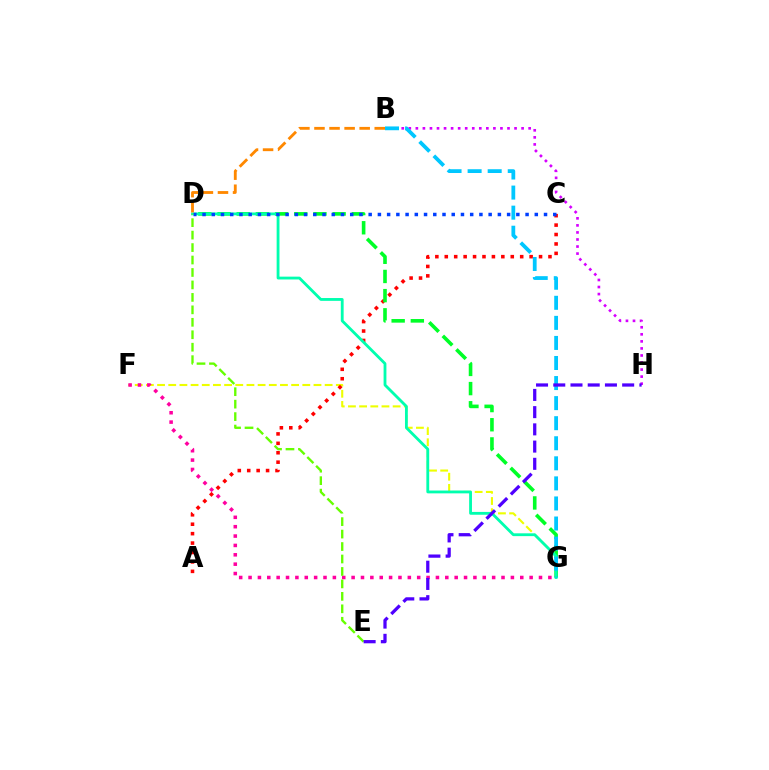{('F', 'G'): [{'color': '#eeff00', 'line_style': 'dashed', 'thickness': 1.52}, {'color': '#ff00a0', 'line_style': 'dotted', 'thickness': 2.55}], ('A', 'C'): [{'color': '#ff0000', 'line_style': 'dotted', 'thickness': 2.56}], ('D', 'G'): [{'color': '#00ff27', 'line_style': 'dashed', 'thickness': 2.61}, {'color': '#00ffaf', 'line_style': 'solid', 'thickness': 2.03}], ('B', 'H'): [{'color': '#d600ff', 'line_style': 'dotted', 'thickness': 1.92}], ('B', 'D'): [{'color': '#ff8800', 'line_style': 'dashed', 'thickness': 2.05}], ('B', 'G'): [{'color': '#00c7ff', 'line_style': 'dashed', 'thickness': 2.73}], ('C', 'D'): [{'color': '#003fff', 'line_style': 'dotted', 'thickness': 2.51}], ('D', 'E'): [{'color': '#66ff00', 'line_style': 'dashed', 'thickness': 1.69}], ('E', 'H'): [{'color': '#4f00ff', 'line_style': 'dashed', 'thickness': 2.34}]}